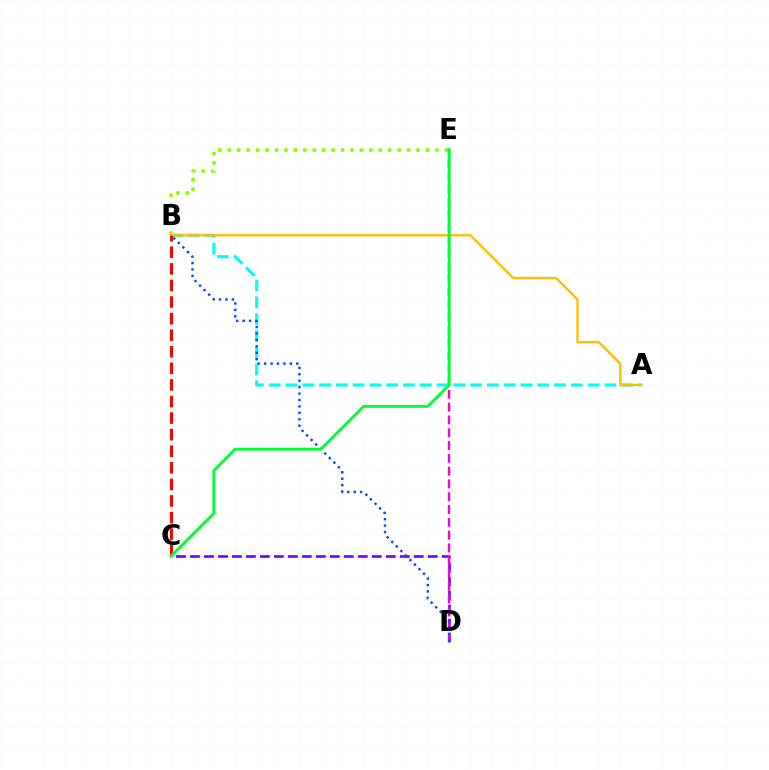{('C', 'D'): [{'color': '#7200ff', 'line_style': 'dashed', 'thickness': 1.9}], ('D', 'E'): [{'color': '#ff00cf', 'line_style': 'dashed', 'thickness': 1.74}], ('A', 'B'): [{'color': '#00fff6', 'line_style': 'dashed', 'thickness': 2.28}, {'color': '#ffbd00', 'line_style': 'solid', 'thickness': 1.69}], ('B', 'E'): [{'color': '#84ff00', 'line_style': 'dotted', 'thickness': 2.56}], ('B', 'D'): [{'color': '#004bff', 'line_style': 'dotted', 'thickness': 1.75}], ('B', 'C'): [{'color': '#ff0000', 'line_style': 'dashed', 'thickness': 2.25}], ('C', 'E'): [{'color': '#00ff39', 'line_style': 'solid', 'thickness': 2.11}]}